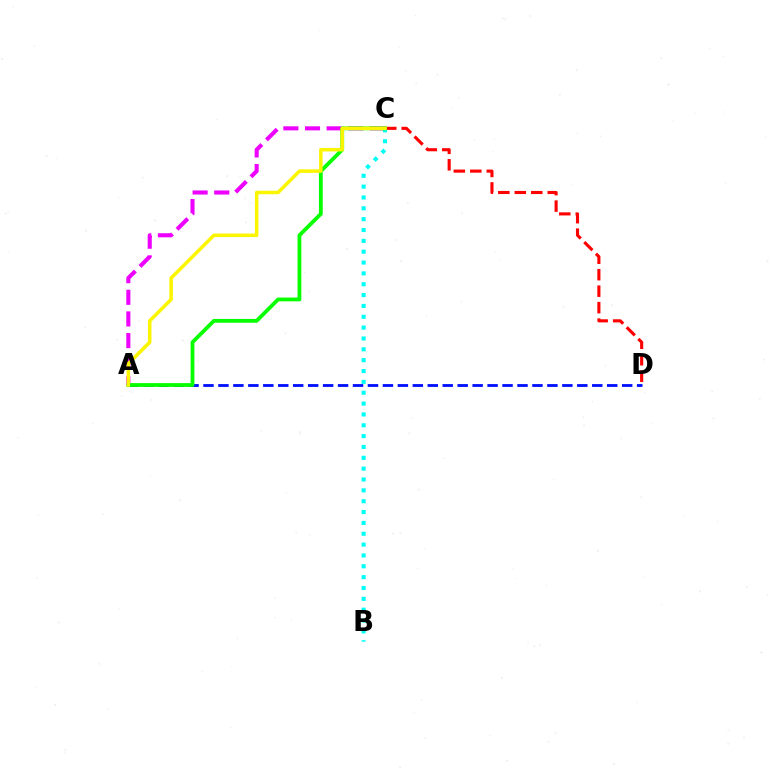{('C', 'D'): [{'color': '#ff0000', 'line_style': 'dashed', 'thickness': 2.24}], ('A', 'D'): [{'color': '#0010ff', 'line_style': 'dashed', 'thickness': 2.03}], ('A', 'C'): [{'color': '#ee00ff', 'line_style': 'dashed', 'thickness': 2.94}, {'color': '#08ff00', 'line_style': 'solid', 'thickness': 2.74}, {'color': '#fcf500', 'line_style': 'solid', 'thickness': 2.53}], ('B', 'C'): [{'color': '#00fff6', 'line_style': 'dotted', 'thickness': 2.95}]}